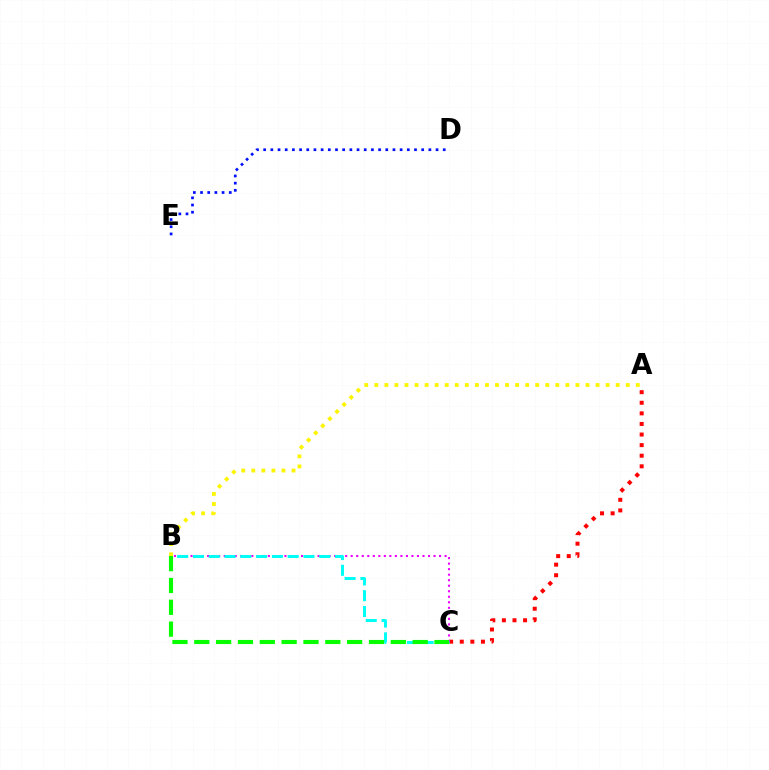{('A', 'C'): [{'color': '#ff0000', 'line_style': 'dotted', 'thickness': 2.88}], ('B', 'C'): [{'color': '#ee00ff', 'line_style': 'dotted', 'thickness': 1.5}, {'color': '#00fff6', 'line_style': 'dashed', 'thickness': 2.14}, {'color': '#08ff00', 'line_style': 'dashed', 'thickness': 2.97}], ('D', 'E'): [{'color': '#0010ff', 'line_style': 'dotted', 'thickness': 1.95}], ('A', 'B'): [{'color': '#fcf500', 'line_style': 'dotted', 'thickness': 2.73}]}